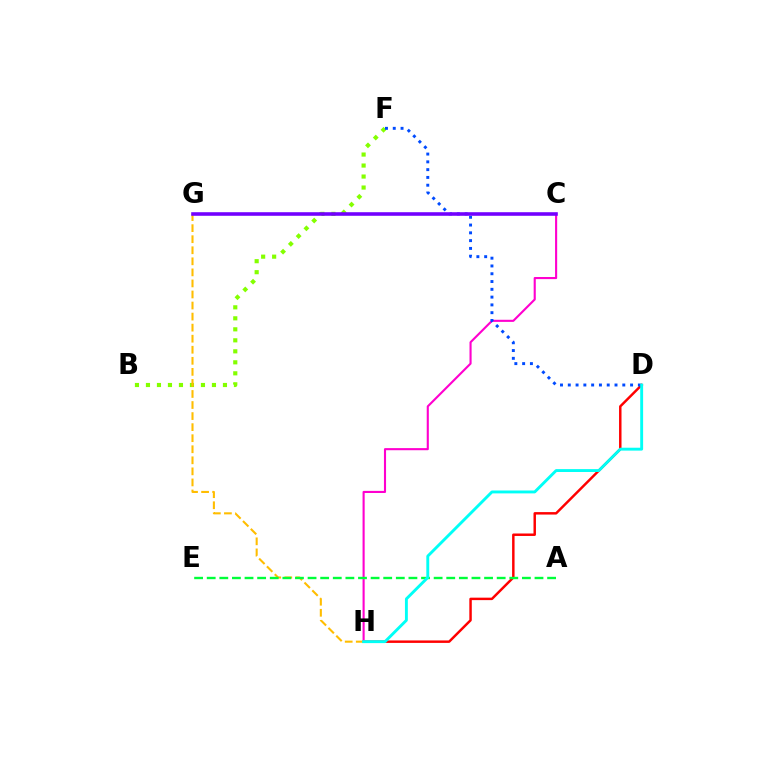{('D', 'H'): [{'color': '#ff0000', 'line_style': 'solid', 'thickness': 1.77}, {'color': '#00fff6', 'line_style': 'solid', 'thickness': 2.08}], ('C', 'H'): [{'color': '#ff00cf', 'line_style': 'solid', 'thickness': 1.52}], ('B', 'F'): [{'color': '#84ff00', 'line_style': 'dotted', 'thickness': 2.99}], ('D', 'F'): [{'color': '#004bff', 'line_style': 'dotted', 'thickness': 2.12}], ('G', 'H'): [{'color': '#ffbd00', 'line_style': 'dashed', 'thickness': 1.5}], ('C', 'G'): [{'color': '#7200ff', 'line_style': 'solid', 'thickness': 2.57}], ('A', 'E'): [{'color': '#00ff39', 'line_style': 'dashed', 'thickness': 1.71}]}